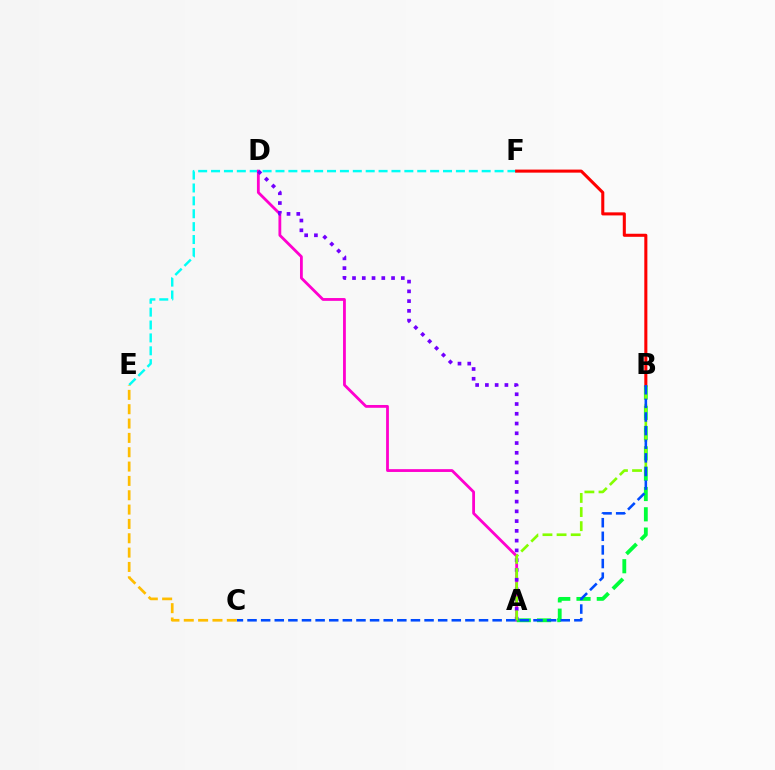{('E', 'F'): [{'color': '#00fff6', 'line_style': 'dashed', 'thickness': 1.75}], ('A', 'D'): [{'color': '#ff00cf', 'line_style': 'solid', 'thickness': 2.02}, {'color': '#7200ff', 'line_style': 'dotted', 'thickness': 2.65}], ('A', 'B'): [{'color': '#00ff39', 'line_style': 'dashed', 'thickness': 2.76}, {'color': '#84ff00', 'line_style': 'dashed', 'thickness': 1.92}], ('B', 'F'): [{'color': '#ff0000', 'line_style': 'solid', 'thickness': 2.2}], ('B', 'C'): [{'color': '#004bff', 'line_style': 'dashed', 'thickness': 1.85}], ('C', 'E'): [{'color': '#ffbd00', 'line_style': 'dashed', 'thickness': 1.95}]}